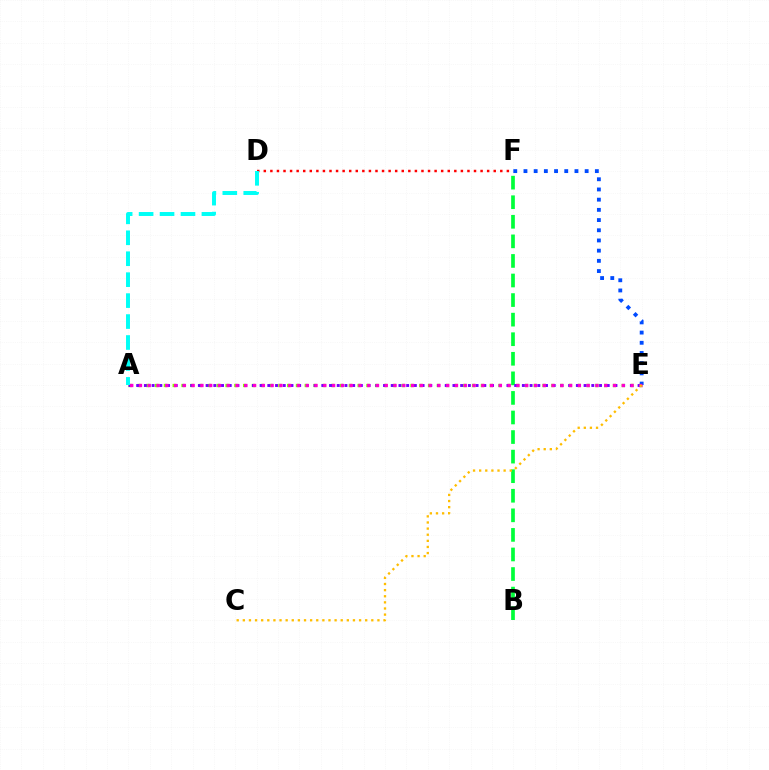{('D', 'F'): [{'color': '#ff0000', 'line_style': 'dotted', 'thickness': 1.78}], ('A', 'E'): [{'color': '#84ff00', 'line_style': 'dotted', 'thickness': 2.39}, {'color': '#7200ff', 'line_style': 'dotted', 'thickness': 2.1}, {'color': '#ff00cf', 'line_style': 'dotted', 'thickness': 2.39}], ('B', 'F'): [{'color': '#00ff39', 'line_style': 'dashed', 'thickness': 2.66}], ('E', 'F'): [{'color': '#004bff', 'line_style': 'dotted', 'thickness': 2.77}], ('A', 'D'): [{'color': '#00fff6', 'line_style': 'dashed', 'thickness': 2.84}], ('C', 'E'): [{'color': '#ffbd00', 'line_style': 'dotted', 'thickness': 1.66}]}